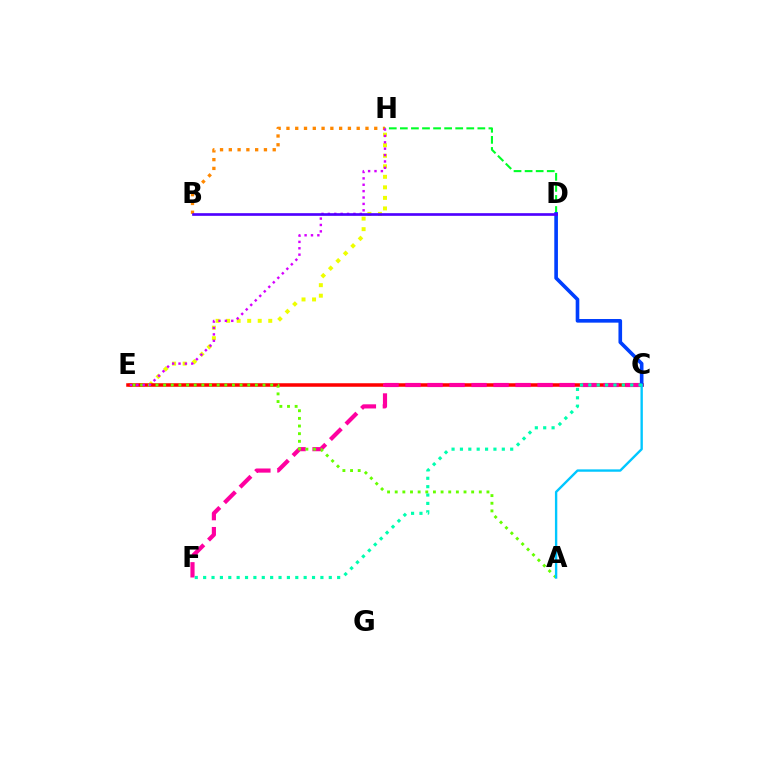{('E', 'H'): [{'color': '#eeff00', 'line_style': 'dotted', 'thickness': 2.86}, {'color': '#d600ff', 'line_style': 'dotted', 'thickness': 1.73}], ('D', 'H'): [{'color': '#00ff27', 'line_style': 'dashed', 'thickness': 1.5}], ('C', 'E'): [{'color': '#ff0000', 'line_style': 'solid', 'thickness': 2.54}], ('C', 'F'): [{'color': '#ff00a0', 'line_style': 'dashed', 'thickness': 2.99}, {'color': '#00ffaf', 'line_style': 'dotted', 'thickness': 2.28}], ('A', 'E'): [{'color': '#66ff00', 'line_style': 'dotted', 'thickness': 2.08}], ('C', 'D'): [{'color': '#003fff', 'line_style': 'solid', 'thickness': 2.62}], ('B', 'H'): [{'color': '#ff8800', 'line_style': 'dotted', 'thickness': 2.39}], ('A', 'C'): [{'color': '#00c7ff', 'line_style': 'solid', 'thickness': 1.71}], ('B', 'D'): [{'color': '#4f00ff', 'line_style': 'solid', 'thickness': 1.92}]}